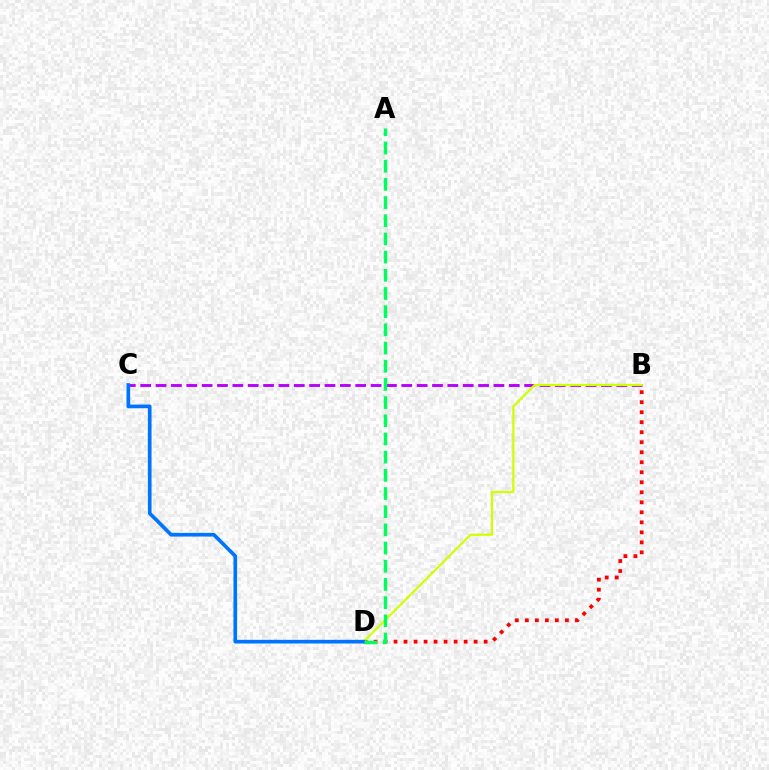{('B', 'D'): [{'color': '#ff0000', 'line_style': 'dotted', 'thickness': 2.72}, {'color': '#d1ff00', 'line_style': 'solid', 'thickness': 1.6}], ('B', 'C'): [{'color': '#b900ff', 'line_style': 'dashed', 'thickness': 2.09}], ('C', 'D'): [{'color': '#0074ff', 'line_style': 'solid', 'thickness': 2.64}], ('A', 'D'): [{'color': '#00ff5c', 'line_style': 'dashed', 'thickness': 2.47}]}